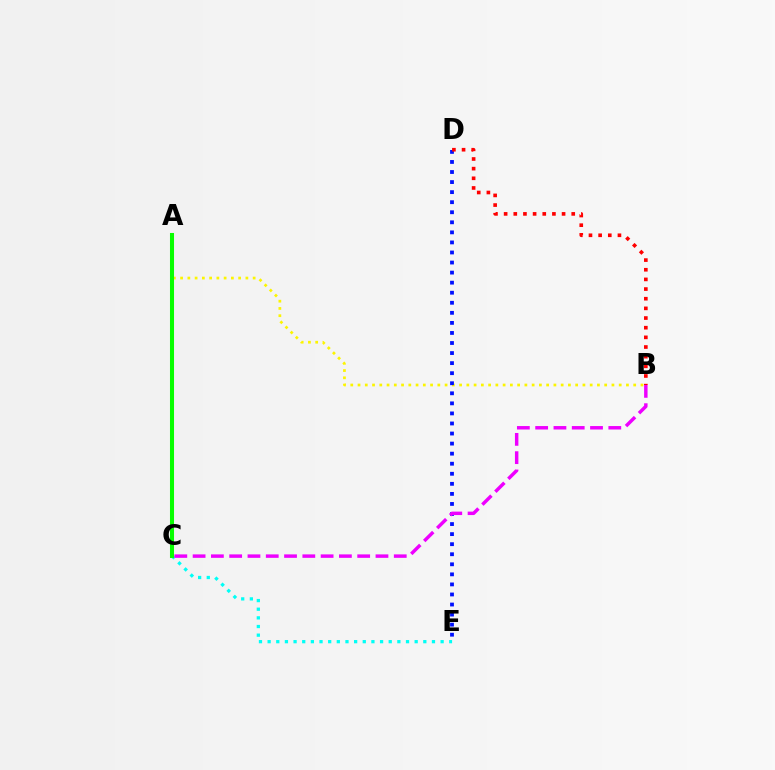{('C', 'E'): [{'color': '#00fff6', 'line_style': 'dotted', 'thickness': 2.35}], ('A', 'B'): [{'color': '#fcf500', 'line_style': 'dotted', 'thickness': 1.97}], ('D', 'E'): [{'color': '#0010ff', 'line_style': 'dotted', 'thickness': 2.73}], ('A', 'C'): [{'color': '#08ff00', 'line_style': 'solid', 'thickness': 2.91}], ('B', 'C'): [{'color': '#ee00ff', 'line_style': 'dashed', 'thickness': 2.48}], ('B', 'D'): [{'color': '#ff0000', 'line_style': 'dotted', 'thickness': 2.62}]}